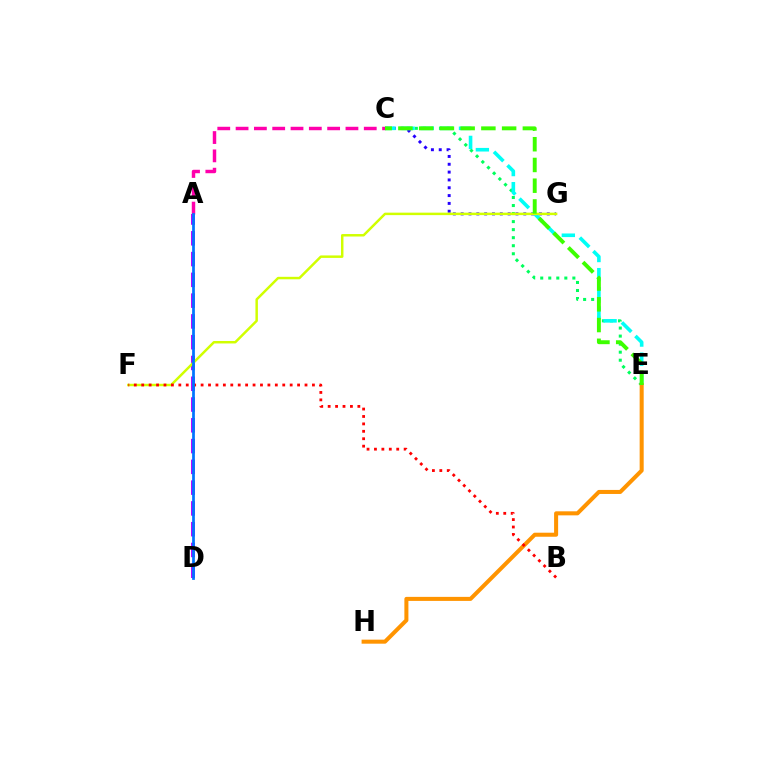{('C', 'G'): [{'color': '#2500ff', 'line_style': 'dotted', 'thickness': 2.13}], ('C', 'E'): [{'color': '#00ff5c', 'line_style': 'dotted', 'thickness': 2.18}, {'color': '#00fff6', 'line_style': 'dashed', 'thickness': 2.6}, {'color': '#3dff00', 'line_style': 'dashed', 'thickness': 2.82}], ('A', 'D'): [{'color': '#b900ff', 'line_style': 'dashed', 'thickness': 2.82}, {'color': '#0074ff', 'line_style': 'solid', 'thickness': 1.97}], ('E', 'H'): [{'color': '#ff9400', 'line_style': 'solid', 'thickness': 2.9}], ('F', 'G'): [{'color': '#d1ff00', 'line_style': 'solid', 'thickness': 1.78}], ('B', 'F'): [{'color': '#ff0000', 'line_style': 'dotted', 'thickness': 2.02}], ('A', 'C'): [{'color': '#ff00ac', 'line_style': 'dashed', 'thickness': 2.49}]}